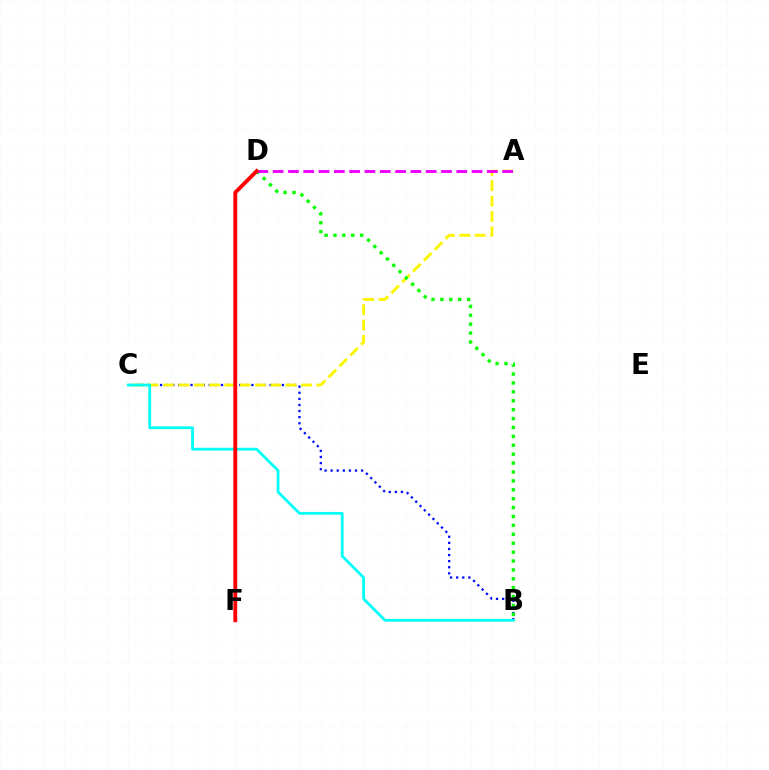{('B', 'C'): [{'color': '#0010ff', 'line_style': 'dotted', 'thickness': 1.65}, {'color': '#00fff6', 'line_style': 'solid', 'thickness': 2.0}], ('A', 'C'): [{'color': '#fcf500', 'line_style': 'dashed', 'thickness': 2.08}], ('B', 'D'): [{'color': '#08ff00', 'line_style': 'dotted', 'thickness': 2.42}], ('A', 'D'): [{'color': '#ee00ff', 'line_style': 'dashed', 'thickness': 2.08}], ('D', 'F'): [{'color': '#ff0000', 'line_style': 'solid', 'thickness': 2.77}]}